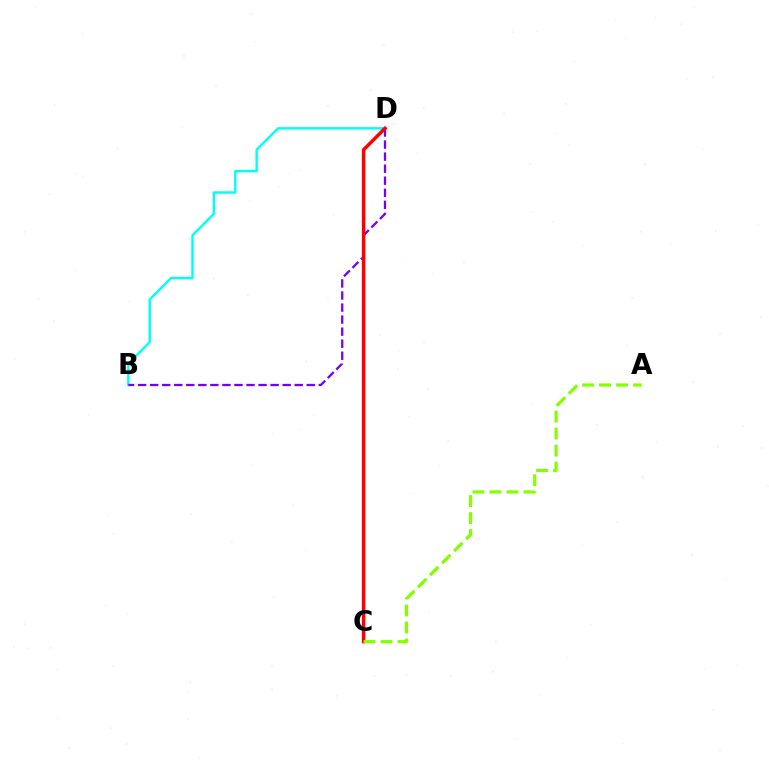{('B', 'D'): [{'color': '#00fff6', 'line_style': 'solid', 'thickness': 1.74}, {'color': '#7200ff', 'line_style': 'dashed', 'thickness': 1.64}], ('C', 'D'): [{'color': '#ff0000', 'line_style': 'solid', 'thickness': 2.5}], ('A', 'C'): [{'color': '#84ff00', 'line_style': 'dashed', 'thickness': 2.31}]}